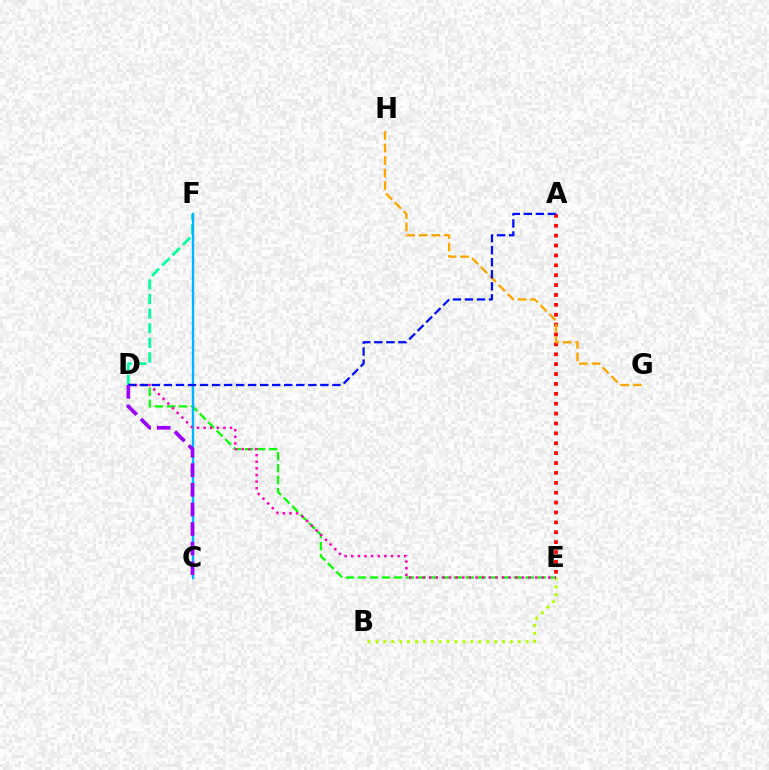{('A', 'E'): [{'color': '#ff0000', 'line_style': 'dotted', 'thickness': 2.69}], ('G', 'H'): [{'color': '#ffa500', 'line_style': 'dashed', 'thickness': 1.7}], ('D', 'E'): [{'color': '#08ff00', 'line_style': 'dashed', 'thickness': 1.63}, {'color': '#ff00bd', 'line_style': 'dotted', 'thickness': 1.8}], ('D', 'F'): [{'color': '#00ff9d', 'line_style': 'dashed', 'thickness': 1.98}], ('B', 'E'): [{'color': '#b3ff00', 'line_style': 'dotted', 'thickness': 2.15}], ('C', 'F'): [{'color': '#00b5ff', 'line_style': 'solid', 'thickness': 1.71}], ('A', 'D'): [{'color': '#0010ff', 'line_style': 'dashed', 'thickness': 1.64}], ('C', 'D'): [{'color': '#9b00ff', 'line_style': 'dashed', 'thickness': 2.66}]}